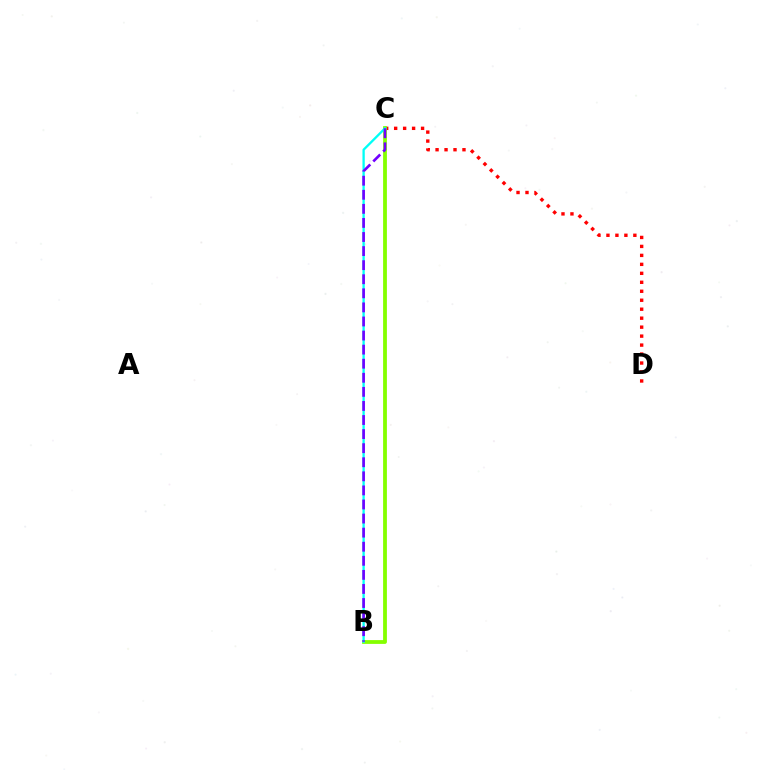{('C', 'D'): [{'color': '#ff0000', 'line_style': 'dotted', 'thickness': 2.44}], ('B', 'C'): [{'color': '#84ff00', 'line_style': 'solid', 'thickness': 2.73}, {'color': '#00fff6', 'line_style': 'solid', 'thickness': 1.66}, {'color': '#7200ff', 'line_style': 'dashed', 'thickness': 1.91}]}